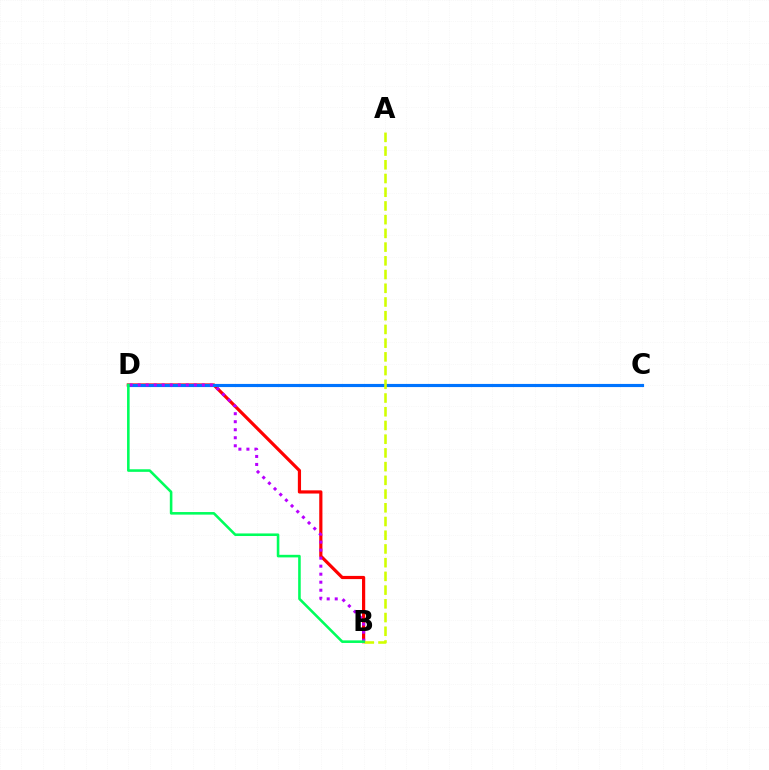{('B', 'D'): [{'color': '#ff0000', 'line_style': 'solid', 'thickness': 2.3}, {'color': '#b900ff', 'line_style': 'dotted', 'thickness': 2.18}, {'color': '#00ff5c', 'line_style': 'solid', 'thickness': 1.86}], ('C', 'D'): [{'color': '#0074ff', 'line_style': 'solid', 'thickness': 2.26}], ('A', 'B'): [{'color': '#d1ff00', 'line_style': 'dashed', 'thickness': 1.86}]}